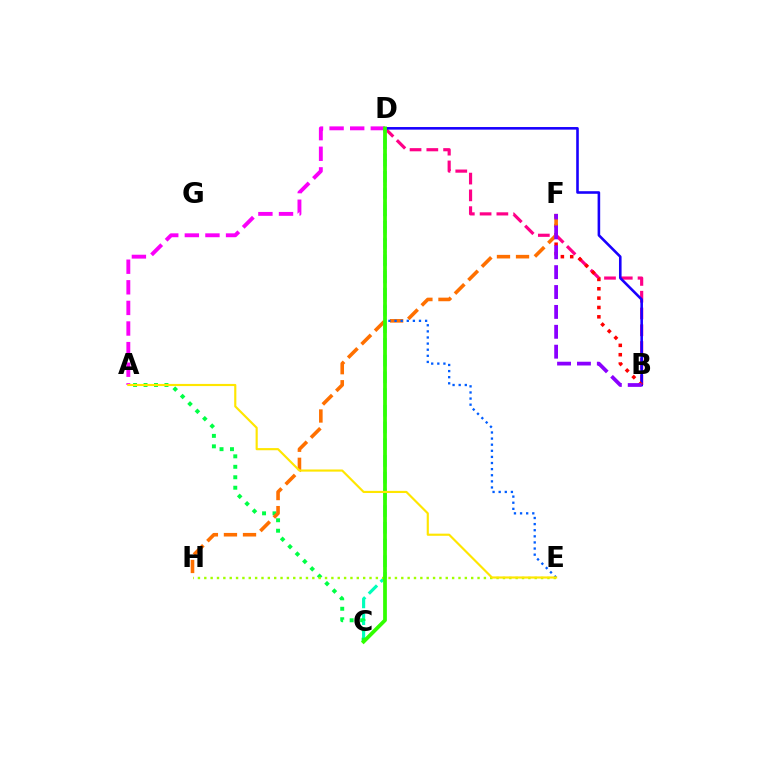{('B', 'D'): [{'color': '#ff0088', 'line_style': 'dashed', 'thickness': 2.28}, {'color': '#1900ff', 'line_style': 'solid', 'thickness': 1.87}], ('C', 'D'): [{'color': '#00d3ff', 'line_style': 'solid', 'thickness': 1.61}, {'color': '#00ffbb', 'line_style': 'dashed', 'thickness': 2.27}, {'color': '#31ff00', 'line_style': 'solid', 'thickness': 2.68}], ('B', 'F'): [{'color': '#ff0000', 'line_style': 'dotted', 'thickness': 2.54}, {'color': '#8a00ff', 'line_style': 'dashed', 'thickness': 2.7}], ('A', 'D'): [{'color': '#fa00f9', 'line_style': 'dashed', 'thickness': 2.8}], ('A', 'C'): [{'color': '#00ff45', 'line_style': 'dotted', 'thickness': 2.84}], ('F', 'H'): [{'color': '#ff7000', 'line_style': 'dashed', 'thickness': 2.59}], ('D', 'E'): [{'color': '#005dff', 'line_style': 'dotted', 'thickness': 1.66}], ('E', 'H'): [{'color': '#a2ff00', 'line_style': 'dotted', 'thickness': 1.73}], ('A', 'E'): [{'color': '#ffe600', 'line_style': 'solid', 'thickness': 1.55}]}